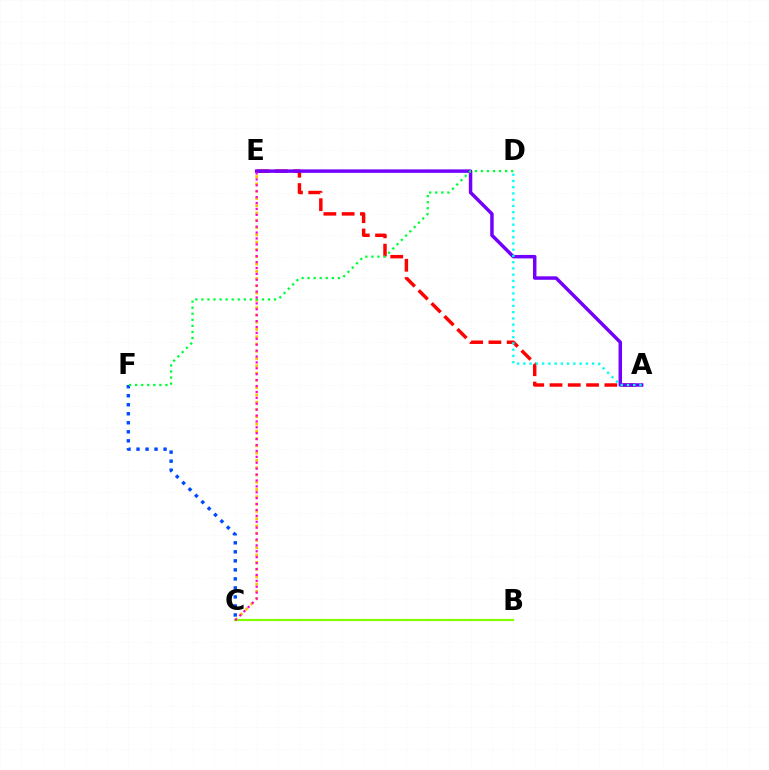{('C', 'E'): [{'color': '#ffbd00', 'line_style': 'dotted', 'thickness': 1.98}, {'color': '#ff00cf', 'line_style': 'dotted', 'thickness': 1.6}], ('B', 'C'): [{'color': '#84ff00', 'line_style': 'solid', 'thickness': 1.58}], ('A', 'E'): [{'color': '#ff0000', 'line_style': 'dashed', 'thickness': 2.48}, {'color': '#7200ff', 'line_style': 'solid', 'thickness': 2.5}], ('C', 'F'): [{'color': '#004bff', 'line_style': 'dotted', 'thickness': 2.45}], ('D', 'F'): [{'color': '#00ff39', 'line_style': 'dotted', 'thickness': 1.65}], ('A', 'D'): [{'color': '#00fff6', 'line_style': 'dotted', 'thickness': 1.7}]}